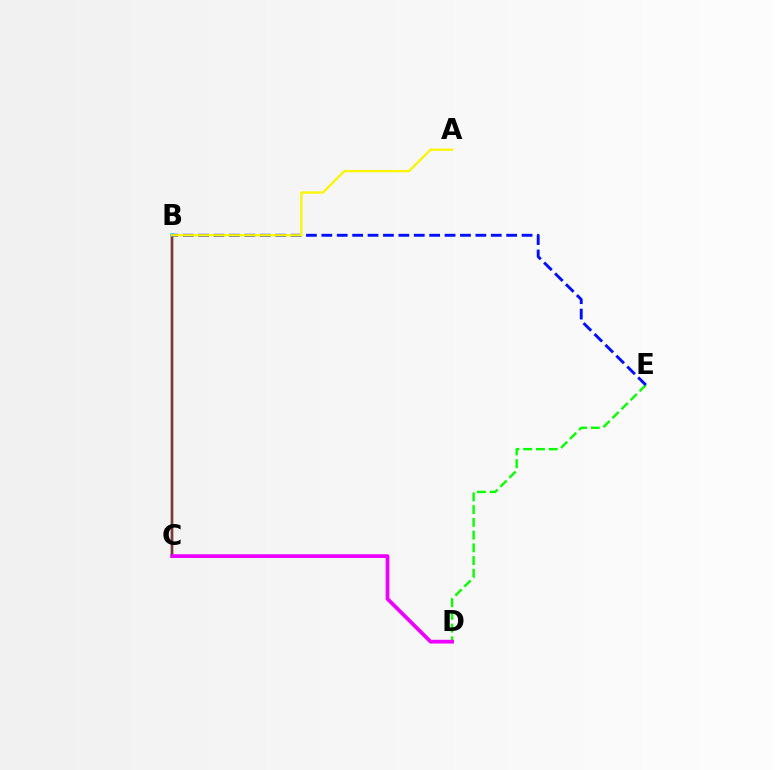{('B', 'C'): [{'color': '#00fff6', 'line_style': 'solid', 'thickness': 2.58}, {'color': '#ff0000', 'line_style': 'solid', 'thickness': 1.53}], ('D', 'E'): [{'color': '#08ff00', 'line_style': 'dashed', 'thickness': 1.73}], ('C', 'D'): [{'color': '#ee00ff', 'line_style': 'solid', 'thickness': 2.7}], ('B', 'E'): [{'color': '#0010ff', 'line_style': 'dashed', 'thickness': 2.09}], ('A', 'B'): [{'color': '#fcf500', 'line_style': 'solid', 'thickness': 1.65}]}